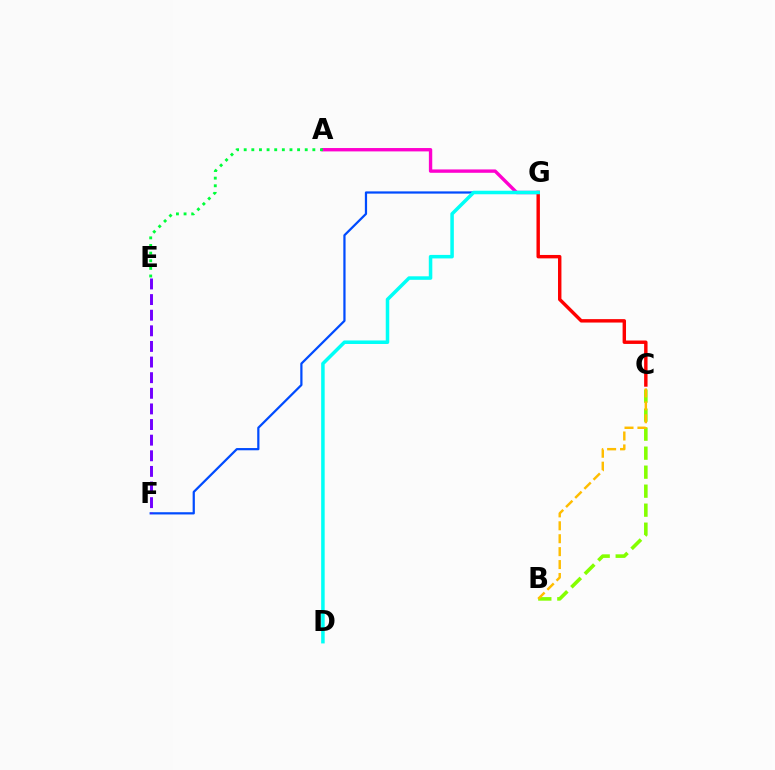{('A', 'G'): [{'color': '#ff00cf', 'line_style': 'solid', 'thickness': 2.42}], ('F', 'G'): [{'color': '#004bff', 'line_style': 'solid', 'thickness': 1.61}], ('B', 'C'): [{'color': '#84ff00', 'line_style': 'dashed', 'thickness': 2.58}, {'color': '#ffbd00', 'line_style': 'dashed', 'thickness': 1.76}], ('C', 'G'): [{'color': '#ff0000', 'line_style': 'solid', 'thickness': 2.46}], ('D', 'G'): [{'color': '#00fff6', 'line_style': 'solid', 'thickness': 2.53}], ('A', 'E'): [{'color': '#00ff39', 'line_style': 'dotted', 'thickness': 2.07}], ('E', 'F'): [{'color': '#7200ff', 'line_style': 'dashed', 'thickness': 2.12}]}